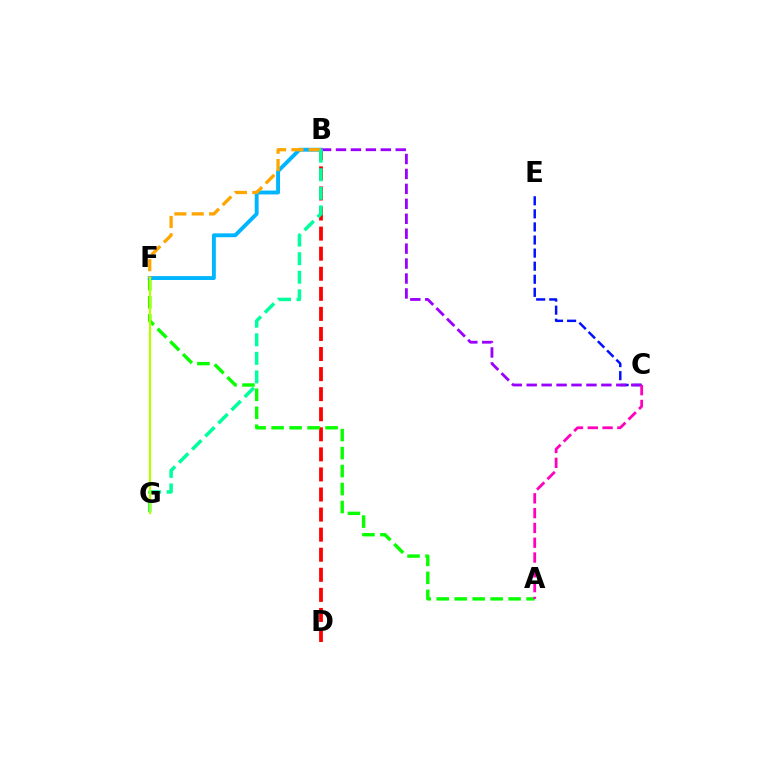{('B', 'D'): [{'color': '#ff0000', 'line_style': 'dashed', 'thickness': 2.73}], ('A', 'F'): [{'color': '#08ff00', 'line_style': 'dashed', 'thickness': 2.44}], ('C', 'E'): [{'color': '#0010ff', 'line_style': 'dashed', 'thickness': 1.78}], ('B', 'C'): [{'color': '#9b00ff', 'line_style': 'dashed', 'thickness': 2.03}], ('B', 'F'): [{'color': '#00b5ff', 'line_style': 'solid', 'thickness': 2.8}, {'color': '#ffa500', 'line_style': 'dashed', 'thickness': 2.36}], ('A', 'C'): [{'color': '#ff00bd', 'line_style': 'dashed', 'thickness': 2.01}], ('B', 'G'): [{'color': '#00ff9d', 'line_style': 'dashed', 'thickness': 2.52}], ('F', 'G'): [{'color': '#b3ff00', 'line_style': 'solid', 'thickness': 1.61}]}